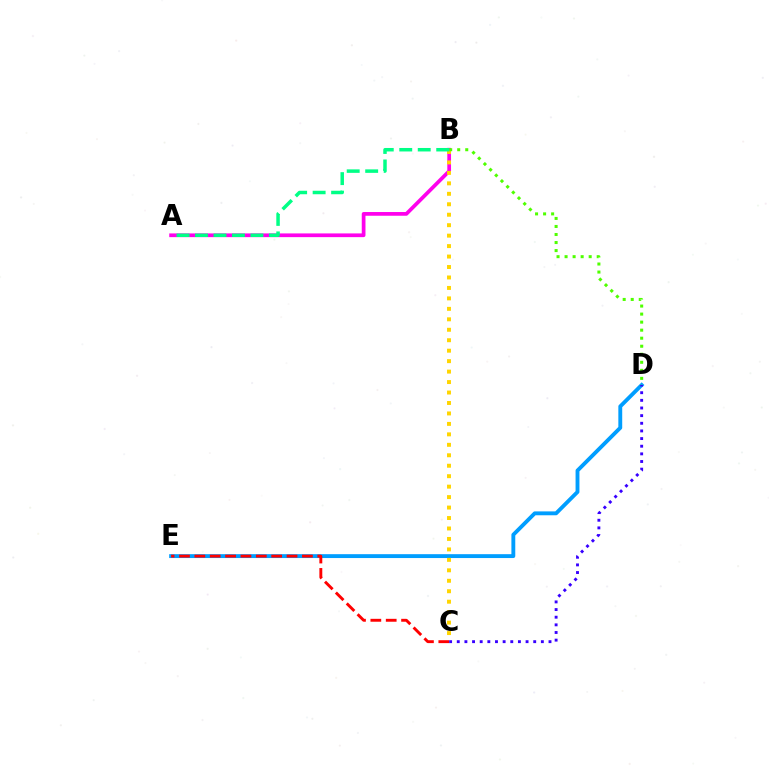{('D', 'E'): [{'color': '#009eff', 'line_style': 'solid', 'thickness': 2.79}], ('A', 'B'): [{'color': '#ff00ed', 'line_style': 'solid', 'thickness': 2.68}, {'color': '#00ff86', 'line_style': 'dashed', 'thickness': 2.51}], ('B', 'C'): [{'color': '#ffd500', 'line_style': 'dotted', 'thickness': 2.84}], ('B', 'D'): [{'color': '#4fff00', 'line_style': 'dotted', 'thickness': 2.18}], ('C', 'E'): [{'color': '#ff0000', 'line_style': 'dashed', 'thickness': 2.09}], ('C', 'D'): [{'color': '#3700ff', 'line_style': 'dotted', 'thickness': 2.08}]}